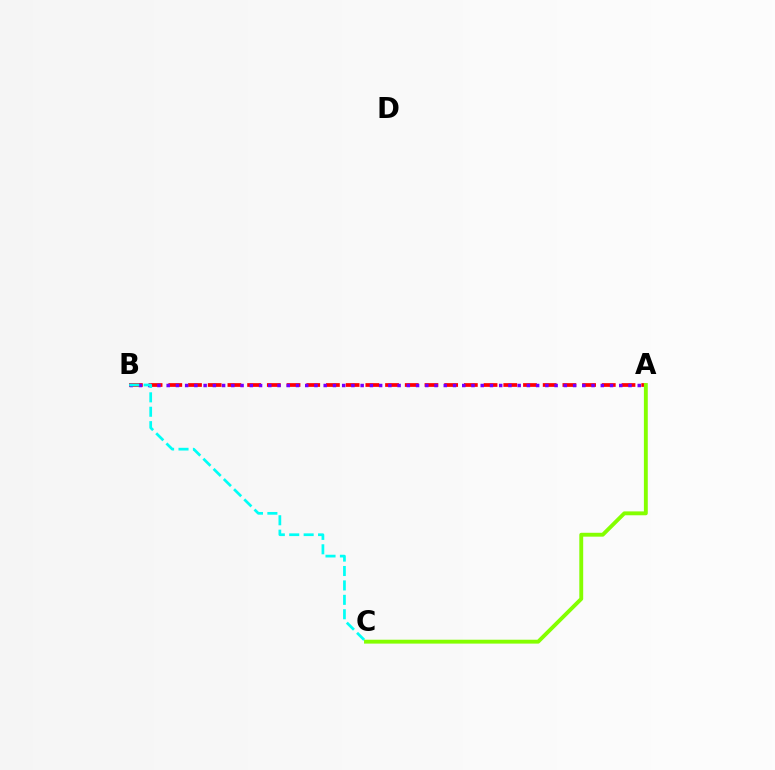{('A', 'B'): [{'color': '#ff0000', 'line_style': 'dashed', 'thickness': 2.68}, {'color': '#7200ff', 'line_style': 'dotted', 'thickness': 2.51}], ('B', 'C'): [{'color': '#00fff6', 'line_style': 'dashed', 'thickness': 1.96}], ('A', 'C'): [{'color': '#84ff00', 'line_style': 'solid', 'thickness': 2.79}]}